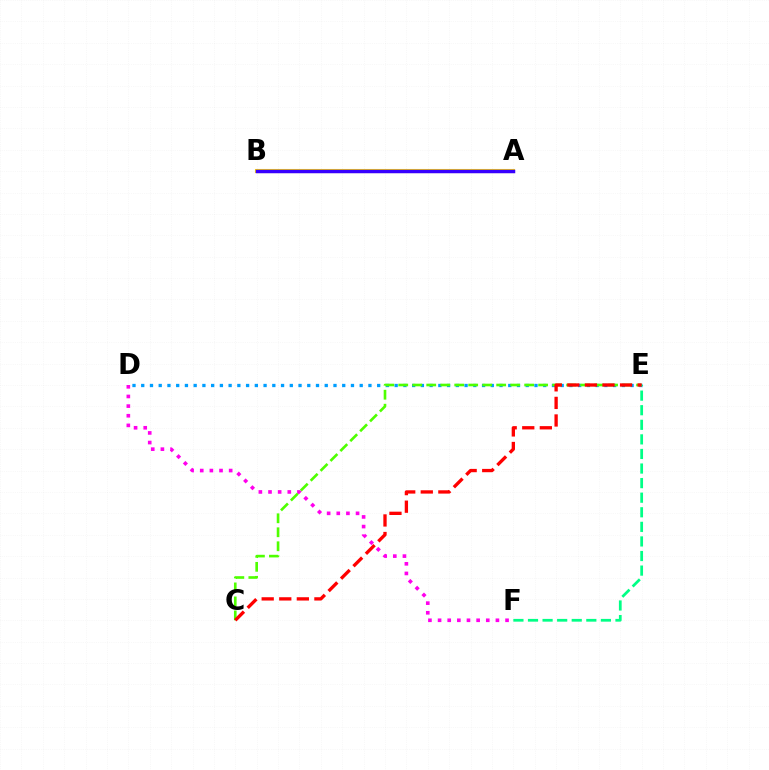{('A', 'B'): [{'color': '#ffd500', 'line_style': 'solid', 'thickness': 2.94}, {'color': '#3700ff', 'line_style': 'solid', 'thickness': 2.5}], ('D', 'F'): [{'color': '#ff00ed', 'line_style': 'dotted', 'thickness': 2.62}], ('D', 'E'): [{'color': '#009eff', 'line_style': 'dotted', 'thickness': 2.37}], ('E', 'F'): [{'color': '#00ff86', 'line_style': 'dashed', 'thickness': 1.98}], ('C', 'E'): [{'color': '#4fff00', 'line_style': 'dashed', 'thickness': 1.9}, {'color': '#ff0000', 'line_style': 'dashed', 'thickness': 2.39}]}